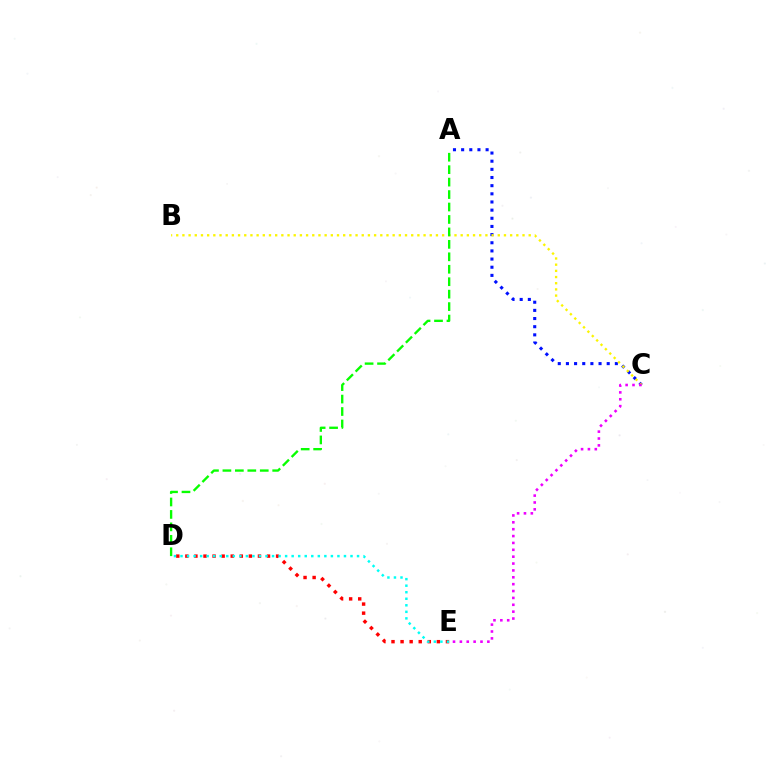{('A', 'C'): [{'color': '#0010ff', 'line_style': 'dotted', 'thickness': 2.22}], ('B', 'C'): [{'color': '#fcf500', 'line_style': 'dotted', 'thickness': 1.68}], ('A', 'D'): [{'color': '#08ff00', 'line_style': 'dashed', 'thickness': 1.69}], ('C', 'E'): [{'color': '#ee00ff', 'line_style': 'dotted', 'thickness': 1.87}], ('D', 'E'): [{'color': '#ff0000', 'line_style': 'dotted', 'thickness': 2.47}, {'color': '#00fff6', 'line_style': 'dotted', 'thickness': 1.78}]}